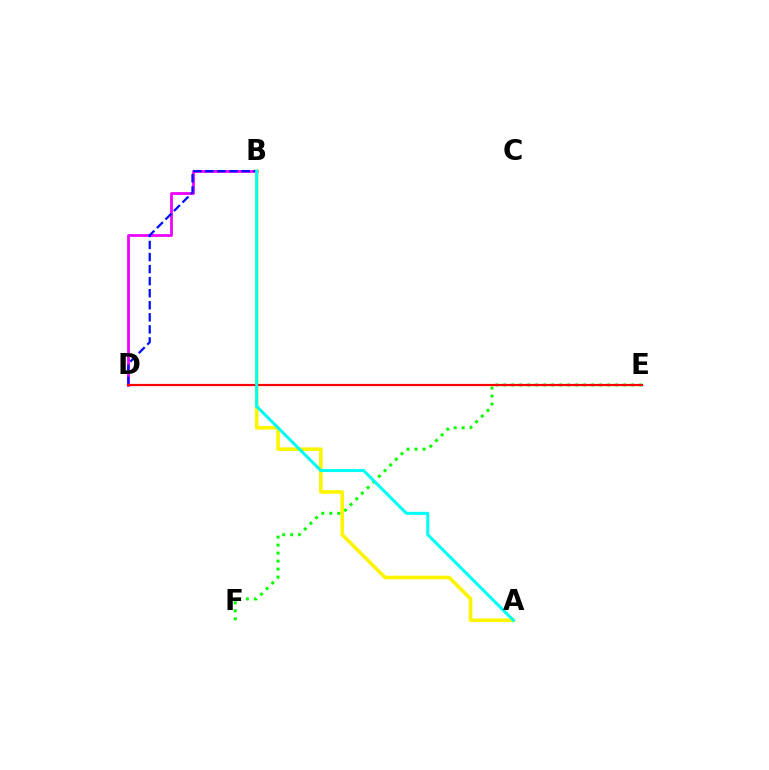{('E', 'F'): [{'color': '#08ff00', 'line_style': 'dotted', 'thickness': 2.17}], ('B', 'D'): [{'color': '#ee00ff', 'line_style': 'solid', 'thickness': 1.99}, {'color': '#0010ff', 'line_style': 'dashed', 'thickness': 1.64}], ('A', 'B'): [{'color': '#fcf500', 'line_style': 'solid', 'thickness': 2.6}, {'color': '#00fff6', 'line_style': 'solid', 'thickness': 2.19}], ('D', 'E'): [{'color': '#ff0000', 'line_style': 'solid', 'thickness': 1.57}]}